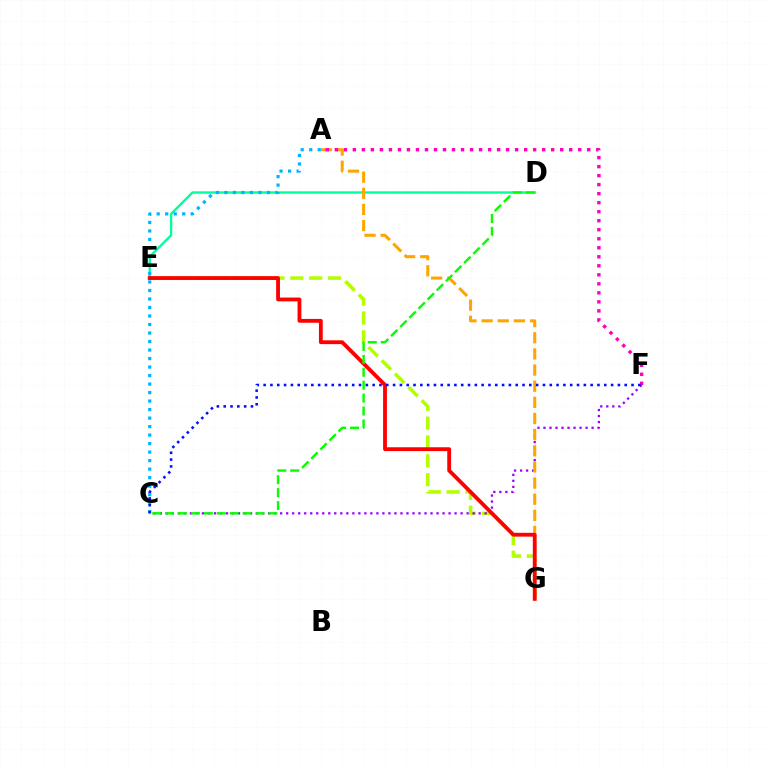{('E', 'G'): [{'color': '#b3ff00', 'line_style': 'dashed', 'thickness': 2.56}, {'color': '#ff0000', 'line_style': 'solid', 'thickness': 2.75}], ('D', 'E'): [{'color': '#00ff9d', 'line_style': 'solid', 'thickness': 1.72}], ('C', 'F'): [{'color': '#9b00ff', 'line_style': 'dotted', 'thickness': 1.63}, {'color': '#0010ff', 'line_style': 'dotted', 'thickness': 1.85}], ('A', 'G'): [{'color': '#ffa500', 'line_style': 'dashed', 'thickness': 2.19}], ('A', 'C'): [{'color': '#00b5ff', 'line_style': 'dotted', 'thickness': 2.31}], ('C', 'D'): [{'color': '#08ff00', 'line_style': 'dashed', 'thickness': 1.75}], ('A', 'F'): [{'color': '#ff00bd', 'line_style': 'dotted', 'thickness': 2.45}]}